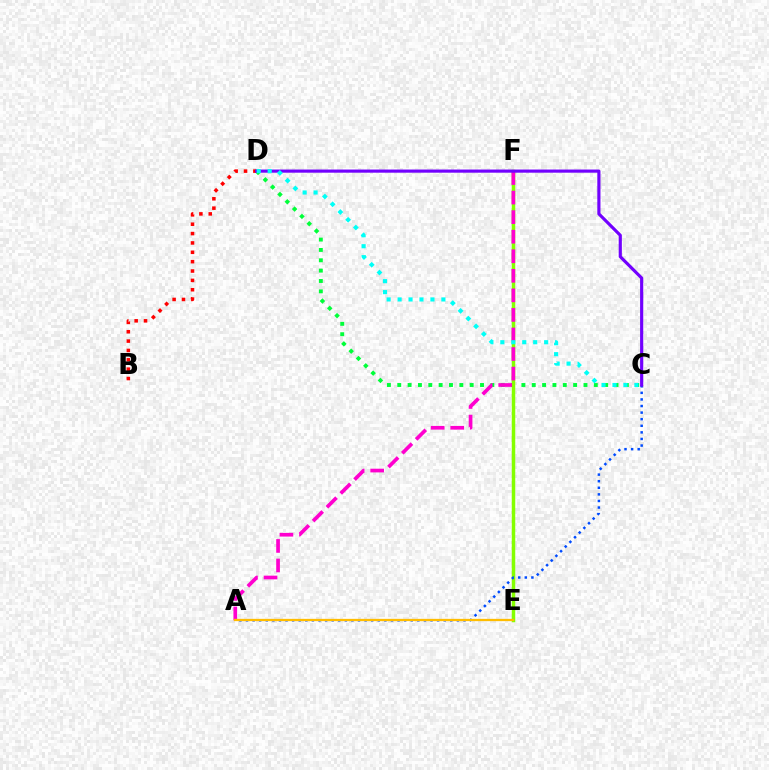{('C', 'D'): [{'color': '#00ff39', 'line_style': 'dotted', 'thickness': 2.81}, {'color': '#7200ff', 'line_style': 'solid', 'thickness': 2.27}, {'color': '#00fff6', 'line_style': 'dotted', 'thickness': 2.98}], ('E', 'F'): [{'color': '#84ff00', 'line_style': 'solid', 'thickness': 2.51}], ('A', 'F'): [{'color': '#ff00cf', 'line_style': 'dashed', 'thickness': 2.66}], ('A', 'C'): [{'color': '#004bff', 'line_style': 'dotted', 'thickness': 1.79}], ('B', 'D'): [{'color': '#ff0000', 'line_style': 'dotted', 'thickness': 2.54}], ('A', 'E'): [{'color': '#ffbd00', 'line_style': 'solid', 'thickness': 1.65}]}